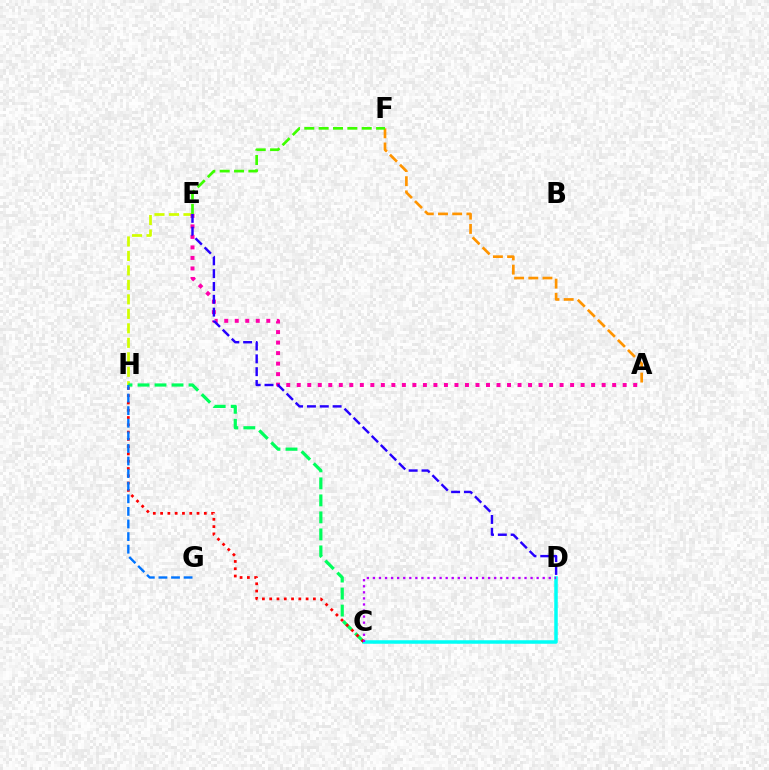{('E', 'H'): [{'color': '#d1ff00', 'line_style': 'dashed', 'thickness': 1.97}], ('C', 'D'): [{'color': '#00fff6', 'line_style': 'solid', 'thickness': 2.52}, {'color': '#b900ff', 'line_style': 'dotted', 'thickness': 1.65}], ('A', 'F'): [{'color': '#ff9400', 'line_style': 'dashed', 'thickness': 1.93}], ('A', 'E'): [{'color': '#ff00ac', 'line_style': 'dotted', 'thickness': 2.86}], ('C', 'H'): [{'color': '#00ff5c', 'line_style': 'dashed', 'thickness': 2.31}, {'color': '#ff0000', 'line_style': 'dotted', 'thickness': 1.98}], ('D', 'E'): [{'color': '#2500ff', 'line_style': 'dashed', 'thickness': 1.74}], ('E', 'F'): [{'color': '#3dff00', 'line_style': 'dashed', 'thickness': 1.95}], ('G', 'H'): [{'color': '#0074ff', 'line_style': 'dashed', 'thickness': 1.71}]}